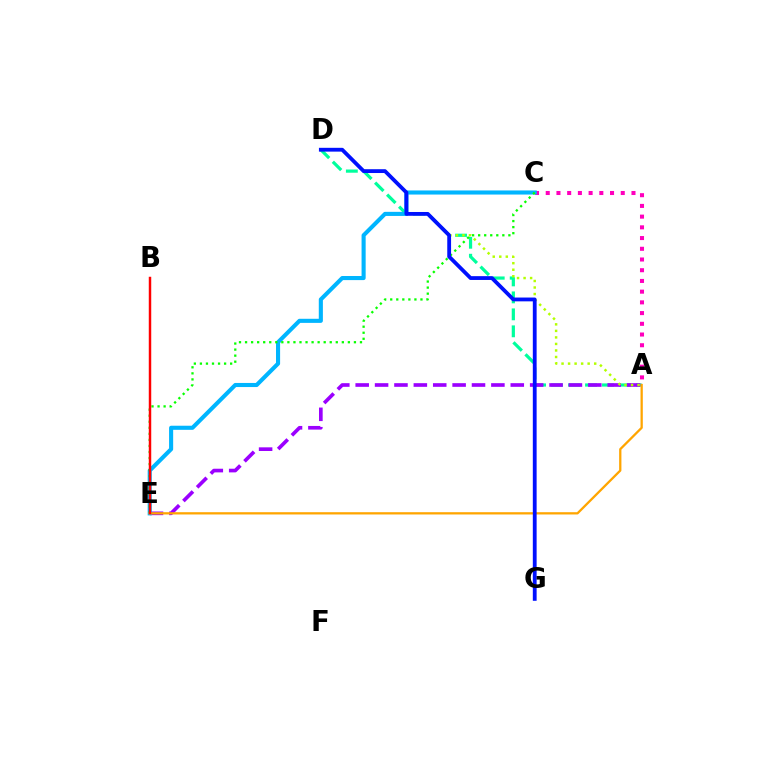{('A', 'D'): [{'color': '#00ff9d', 'line_style': 'dashed', 'thickness': 2.31}, {'color': '#b3ff00', 'line_style': 'dotted', 'thickness': 1.77}], ('A', 'E'): [{'color': '#9b00ff', 'line_style': 'dashed', 'thickness': 2.63}, {'color': '#ffa500', 'line_style': 'solid', 'thickness': 1.64}], ('A', 'C'): [{'color': '#ff00bd', 'line_style': 'dotted', 'thickness': 2.91}], ('C', 'E'): [{'color': '#00b5ff', 'line_style': 'solid', 'thickness': 2.95}, {'color': '#08ff00', 'line_style': 'dotted', 'thickness': 1.64}], ('B', 'E'): [{'color': '#ff0000', 'line_style': 'solid', 'thickness': 1.77}], ('D', 'G'): [{'color': '#0010ff', 'line_style': 'solid', 'thickness': 2.74}]}